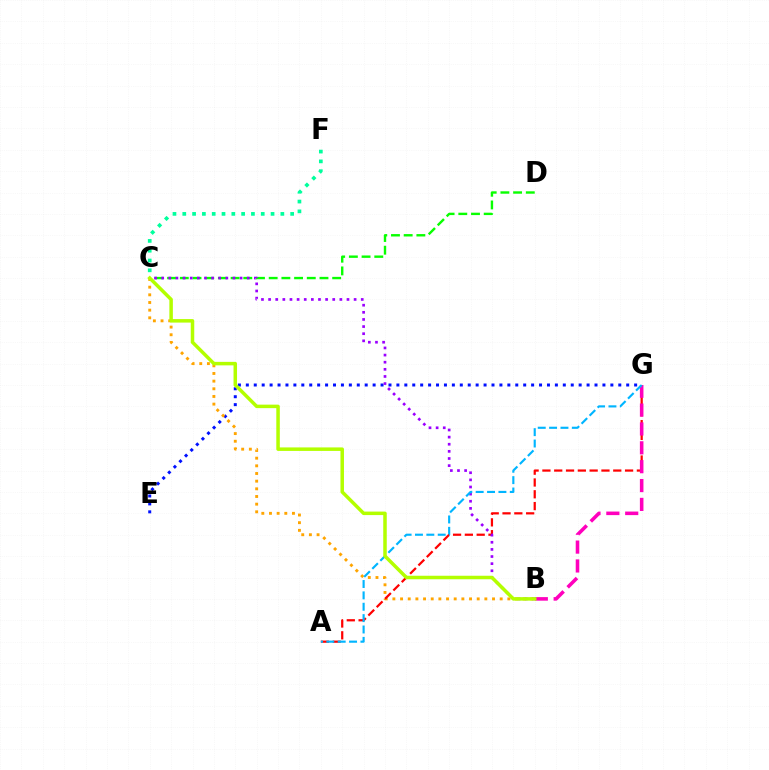{('C', 'D'): [{'color': '#08ff00', 'line_style': 'dashed', 'thickness': 1.72}], ('C', 'F'): [{'color': '#00ff9d', 'line_style': 'dotted', 'thickness': 2.66}], ('E', 'G'): [{'color': '#0010ff', 'line_style': 'dotted', 'thickness': 2.15}], ('B', 'C'): [{'color': '#ffa500', 'line_style': 'dotted', 'thickness': 2.08}, {'color': '#9b00ff', 'line_style': 'dotted', 'thickness': 1.94}, {'color': '#b3ff00', 'line_style': 'solid', 'thickness': 2.52}], ('A', 'G'): [{'color': '#ff0000', 'line_style': 'dashed', 'thickness': 1.6}, {'color': '#00b5ff', 'line_style': 'dashed', 'thickness': 1.54}], ('B', 'G'): [{'color': '#ff00bd', 'line_style': 'dashed', 'thickness': 2.56}]}